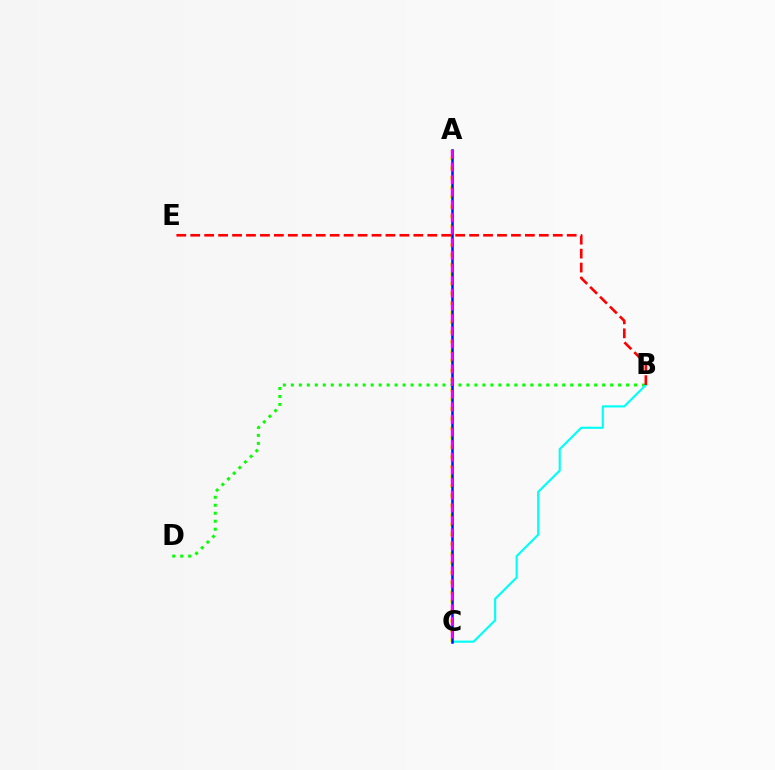{('B', 'D'): [{'color': '#08ff00', 'line_style': 'dotted', 'thickness': 2.17}], ('B', 'C'): [{'color': '#00fff6', 'line_style': 'solid', 'thickness': 1.54}], ('A', 'C'): [{'color': '#fcf500', 'line_style': 'dotted', 'thickness': 2.62}, {'color': '#0010ff', 'line_style': 'solid', 'thickness': 1.8}, {'color': '#ee00ff', 'line_style': 'dashed', 'thickness': 1.71}], ('B', 'E'): [{'color': '#ff0000', 'line_style': 'dashed', 'thickness': 1.89}]}